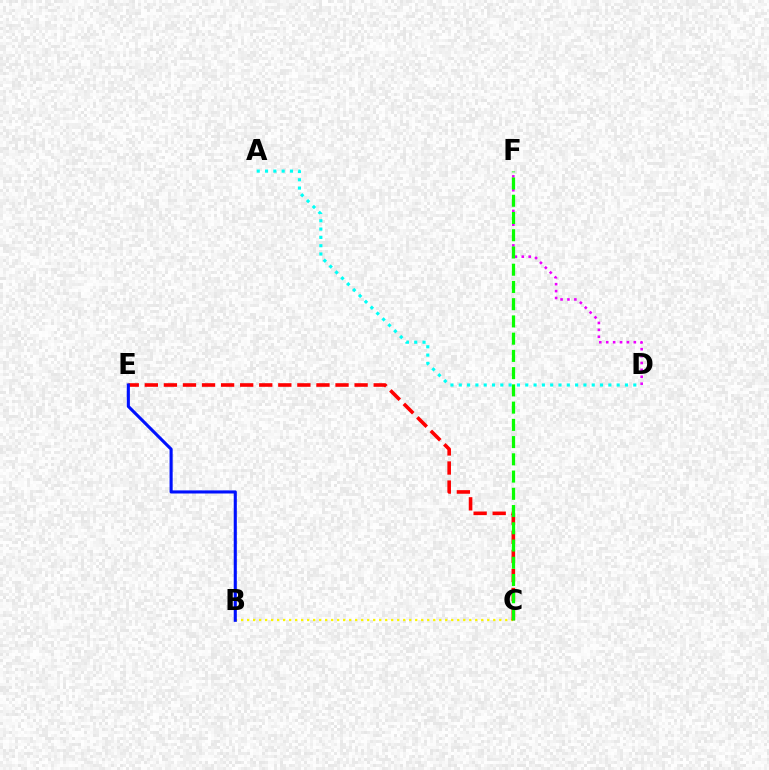{('B', 'C'): [{'color': '#fcf500', 'line_style': 'dotted', 'thickness': 1.63}], ('C', 'E'): [{'color': '#ff0000', 'line_style': 'dashed', 'thickness': 2.59}], ('D', 'F'): [{'color': '#ee00ff', 'line_style': 'dotted', 'thickness': 1.88}], ('C', 'F'): [{'color': '#08ff00', 'line_style': 'dashed', 'thickness': 2.34}], ('A', 'D'): [{'color': '#00fff6', 'line_style': 'dotted', 'thickness': 2.26}], ('B', 'E'): [{'color': '#0010ff', 'line_style': 'solid', 'thickness': 2.23}]}